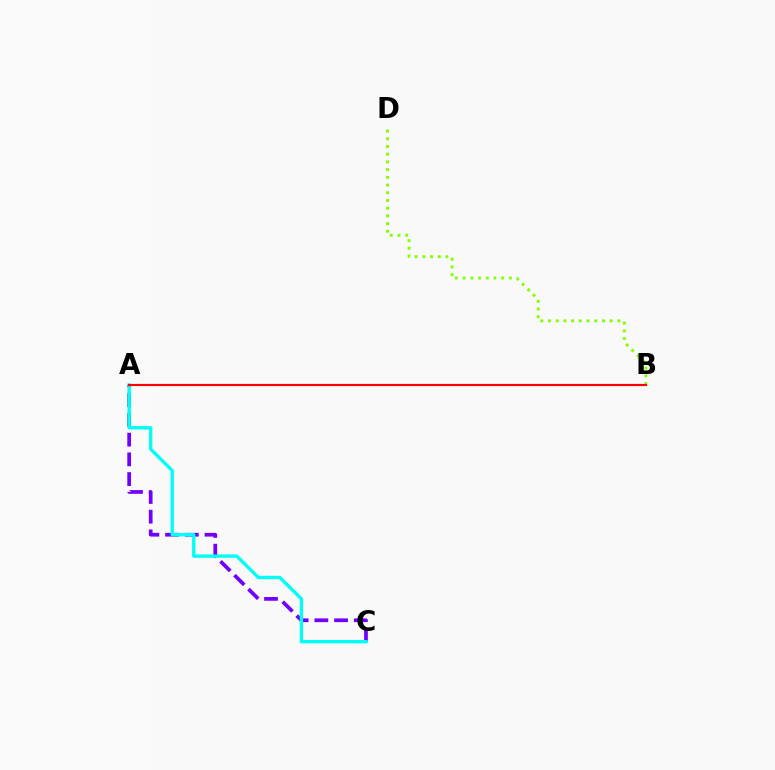{('A', 'C'): [{'color': '#7200ff', 'line_style': 'dashed', 'thickness': 2.68}, {'color': '#00fff6', 'line_style': 'solid', 'thickness': 2.43}], ('B', 'D'): [{'color': '#84ff00', 'line_style': 'dotted', 'thickness': 2.09}], ('A', 'B'): [{'color': '#ff0000', 'line_style': 'solid', 'thickness': 1.54}]}